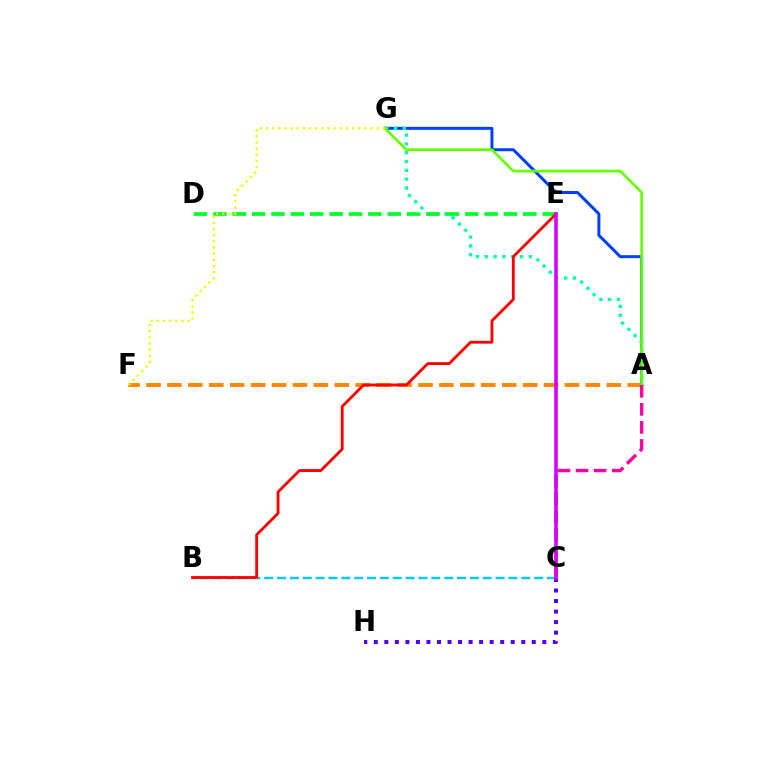{('A', 'F'): [{'color': '#ff8800', 'line_style': 'dashed', 'thickness': 2.84}], ('A', 'G'): [{'color': '#003fff', 'line_style': 'solid', 'thickness': 2.15}, {'color': '#00ffaf', 'line_style': 'dotted', 'thickness': 2.4}, {'color': '#66ff00', 'line_style': 'solid', 'thickness': 1.96}], ('C', 'H'): [{'color': '#4f00ff', 'line_style': 'dotted', 'thickness': 2.86}], ('A', 'C'): [{'color': '#ff00a0', 'line_style': 'dashed', 'thickness': 2.45}], ('D', 'E'): [{'color': '#00ff27', 'line_style': 'dashed', 'thickness': 2.63}], ('F', 'G'): [{'color': '#eeff00', 'line_style': 'dotted', 'thickness': 1.67}], ('B', 'C'): [{'color': '#00c7ff', 'line_style': 'dashed', 'thickness': 1.75}], ('B', 'E'): [{'color': '#ff0000', 'line_style': 'solid', 'thickness': 2.04}], ('C', 'E'): [{'color': '#d600ff', 'line_style': 'solid', 'thickness': 2.57}]}